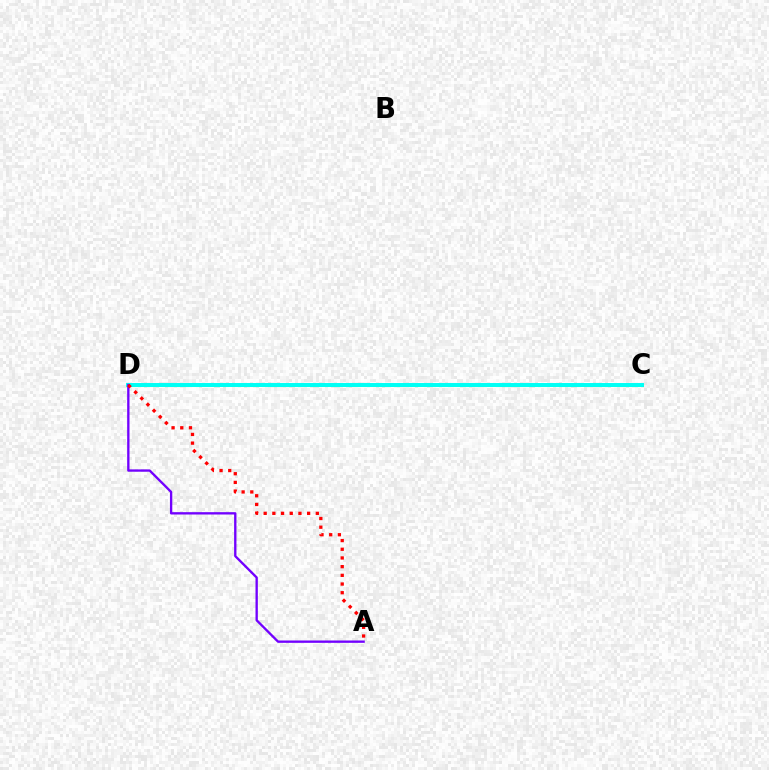{('C', 'D'): [{'color': '#84ff00', 'line_style': 'solid', 'thickness': 2.18}, {'color': '#00fff6', 'line_style': 'solid', 'thickness': 2.85}], ('A', 'D'): [{'color': '#7200ff', 'line_style': 'solid', 'thickness': 1.68}, {'color': '#ff0000', 'line_style': 'dotted', 'thickness': 2.36}]}